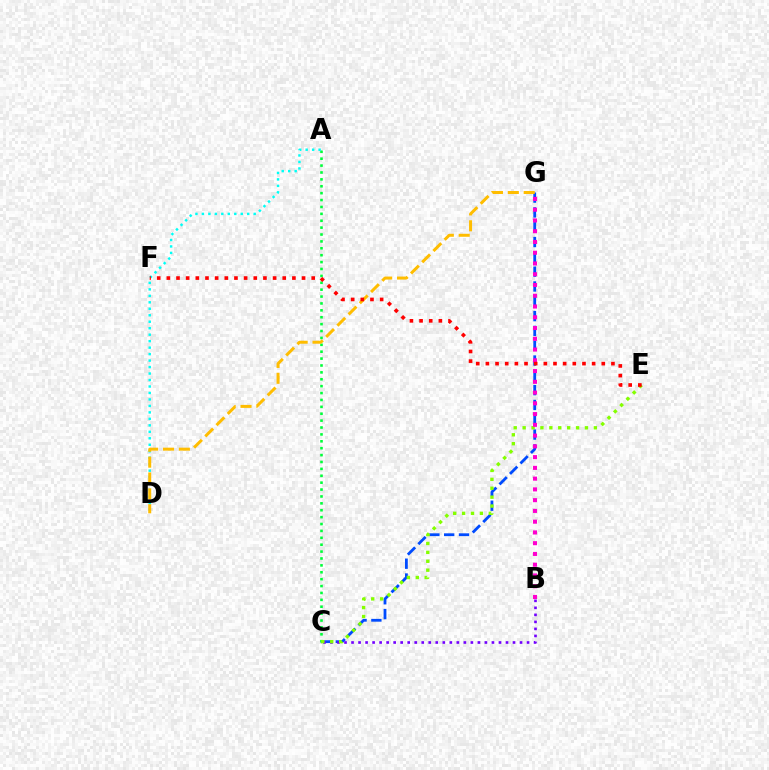{('C', 'G'): [{'color': '#004bff', 'line_style': 'dashed', 'thickness': 2.01}], ('A', 'C'): [{'color': '#00ff39', 'line_style': 'dotted', 'thickness': 1.87}], ('B', 'C'): [{'color': '#7200ff', 'line_style': 'dotted', 'thickness': 1.91}], ('C', 'E'): [{'color': '#84ff00', 'line_style': 'dotted', 'thickness': 2.42}], ('A', 'D'): [{'color': '#00fff6', 'line_style': 'dotted', 'thickness': 1.76}], ('D', 'G'): [{'color': '#ffbd00', 'line_style': 'dashed', 'thickness': 2.16}], ('B', 'G'): [{'color': '#ff00cf', 'line_style': 'dotted', 'thickness': 2.92}], ('E', 'F'): [{'color': '#ff0000', 'line_style': 'dotted', 'thickness': 2.62}]}